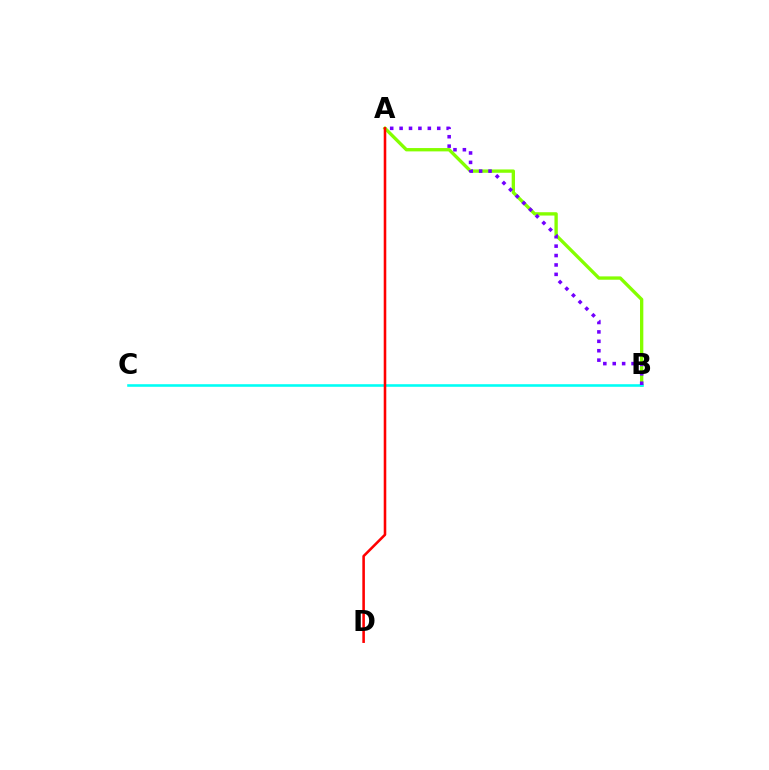{('A', 'B'): [{'color': '#84ff00', 'line_style': 'solid', 'thickness': 2.4}, {'color': '#7200ff', 'line_style': 'dotted', 'thickness': 2.56}], ('B', 'C'): [{'color': '#00fff6', 'line_style': 'solid', 'thickness': 1.86}], ('A', 'D'): [{'color': '#ff0000', 'line_style': 'solid', 'thickness': 1.85}]}